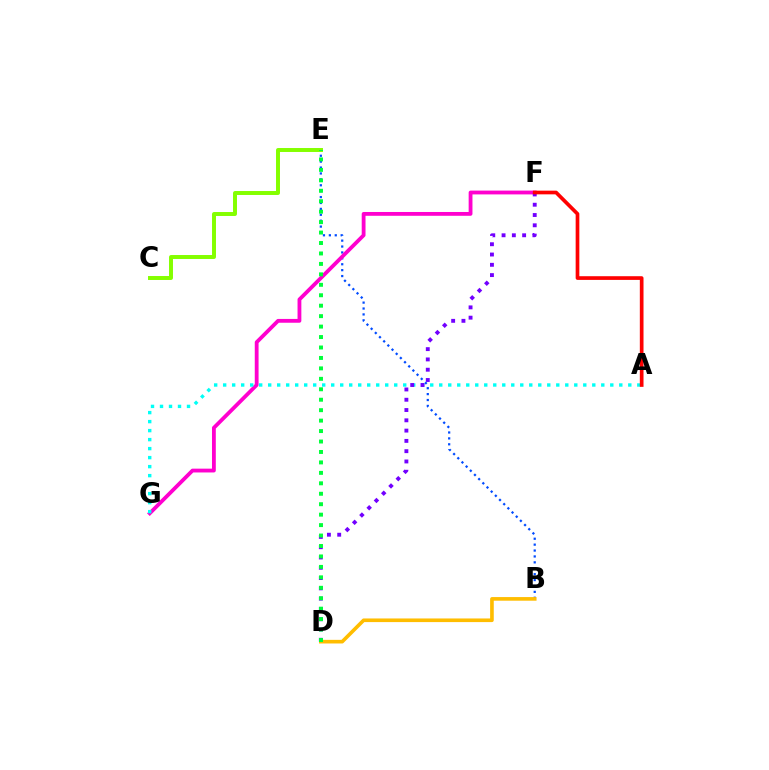{('B', 'E'): [{'color': '#004bff', 'line_style': 'dotted', 'thickness': 1.6}], ('F', 'G'): [{'color': '#ff00cf', 'line_style': 'solid', 'thickness': 2.74}], ('C', 'E'): [{'color': '#84ff00', 'line_style': 'solid', 'thickness': 2.84}], ('A', 'G'): [{'color': '#00fff6', 'line_style': 'dotted', 'thickness': 2.45}], ('D', 'F'): [{'color': '#7200ff', 'line_style': 'dotted', 'thickness': 2.79}], ('B', 'D'): [{'color': '#ffbd00', 'line_style': 'solid', 'thickness': 2.61}], ('D', 'E'): [{'color': '#00ff39', 'line_style': 'dotted', 'thickness': 2.84}], ('A', 'F'): [{'color': '#ff0000', 'line_style': 'solid', 'thickness': 2.66}]}